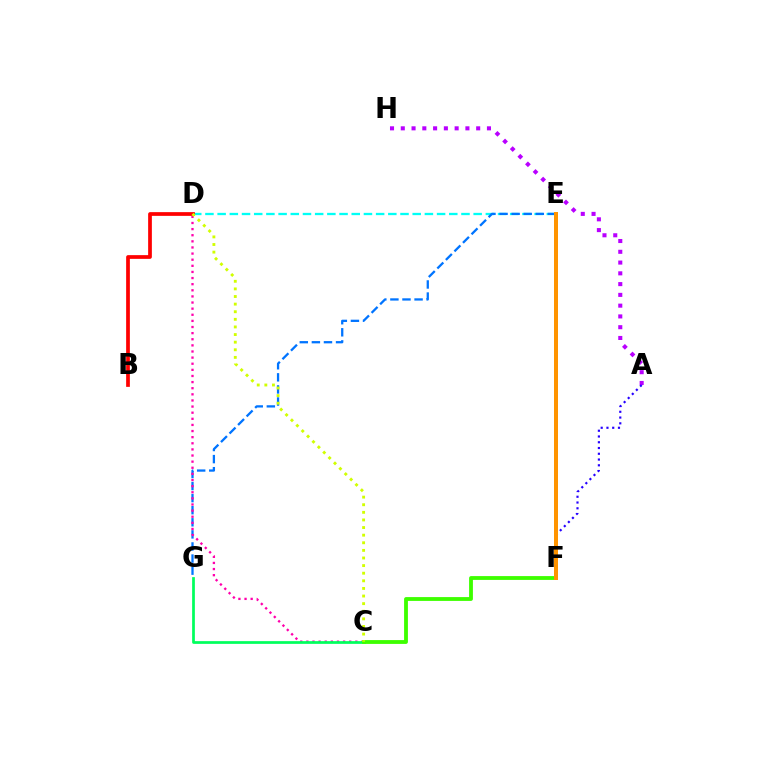{('D', 'E'): [{'color': '#00fff6', 'line_style': 'dashed', 'thickness': 1.66}], ('E', 'G'): [{'color': '#0074ff', 'line_style': 'dashed', 'thickness': 1.64}], ('C', 'D'): [{'color': '#ff00ac', 'line_style': 'dotted', 'thickness': 1.66}, {'color': '#d1ff00', 'line_style': 'dotted', 'thickness': 2.07}], ('A', 'H'): [{'color': '#b900ff', 'line_style': 'dotted', 'thickness': 2.93}], ('A', 'F'): [{'color': '#2500ff', 'line_style': 'dotted', 'thickness': 1.57}], ('C', 'G'): [{'color': '#00ff5c', 'line_style': 'solid', 'thickness': 1.96}], ('C', 'F'): [{'color': '#3dff00', 'line_style': 'solid', 'thickness': 2.75}], ('B', 'D'): [{'color': '#ff0000', 'line_style': 'solid', 'thickness': 2.68}], ('E', 'F'): [{'color': '#ff9400', 'line_style': 'solid', 'thickness': 2.87}]}